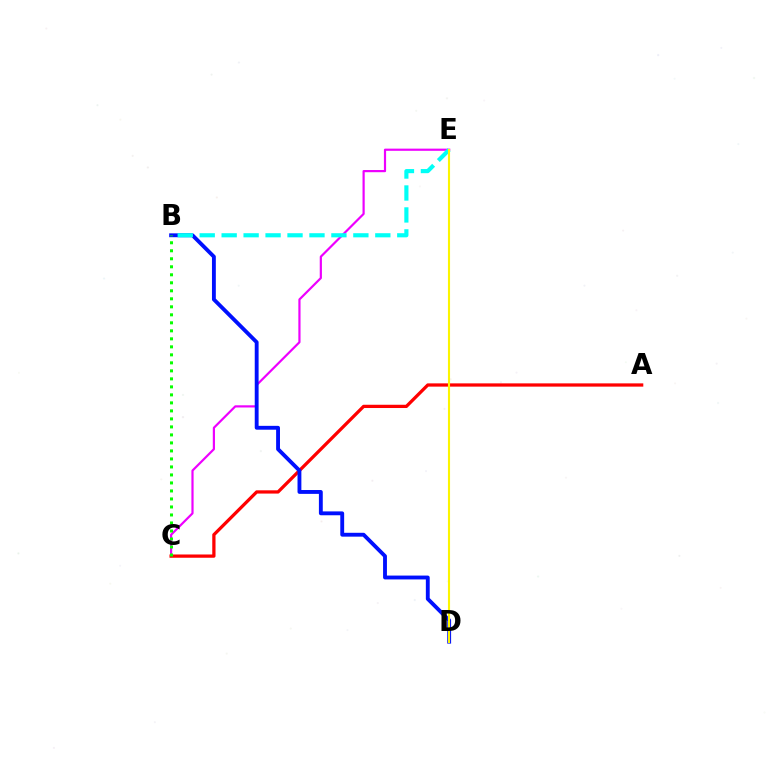{('C', 'E'): [{'color': '#ee00ff', 'line_style': 'solid', 'thickness': 1.58}], ('A', 'C'): [{'color': '#ff0000', 'line_style': 'solid', 'thickness': 2.35}], ('B', 'D'): [{'color': '#0010ff', 'line_style': 'solid', 'thickness': 2.78}], ('B', 'C'): [{'color': '#08ff00', 'line_style': 'dotted', 'thickness': 2.18}], ('B', 'E'): [{'color': '#00fff6', 'line_style': 'dashed', 'thickness': 2.98}], ('D', 'E'): [{'color': '#fcf500', 'line_style': 'solid', 'thickness': 1.52}]}